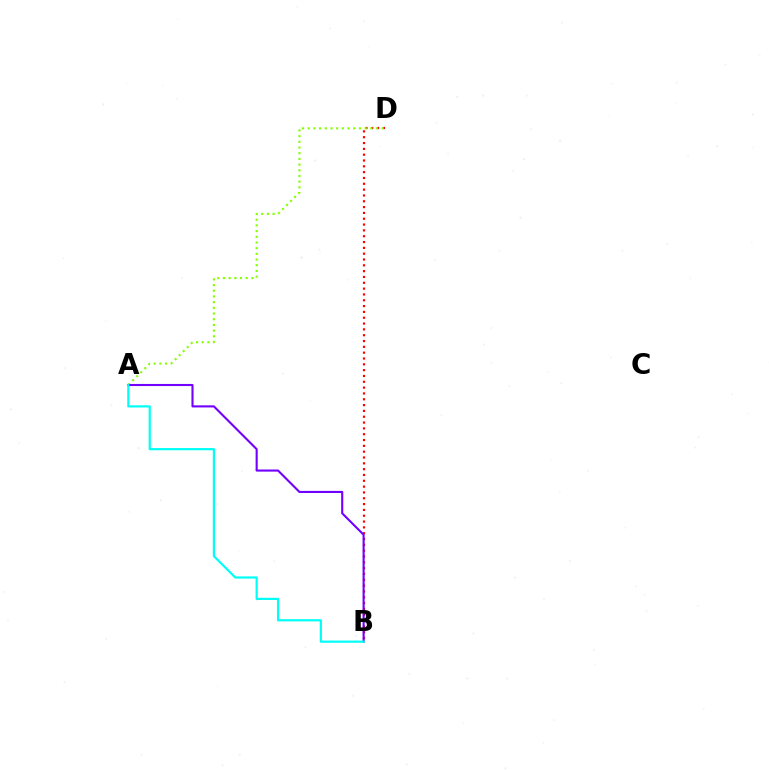{('B', 'D'): [{'color': '#ff0000', 'line_style': 'dotted', 'thickness': 1.58}], ('A', 'D'): [{'color': '#84ff00', 'line_style': 'dotted', 'thickness': 1.55}], ('A', 'B'): [{'color': '#7200ff', 'line_style': 'solid', 'thickness': 1.52}, {'color': '#00fff6', 'line_style': 'solid', 'thickness': 1.59}]}